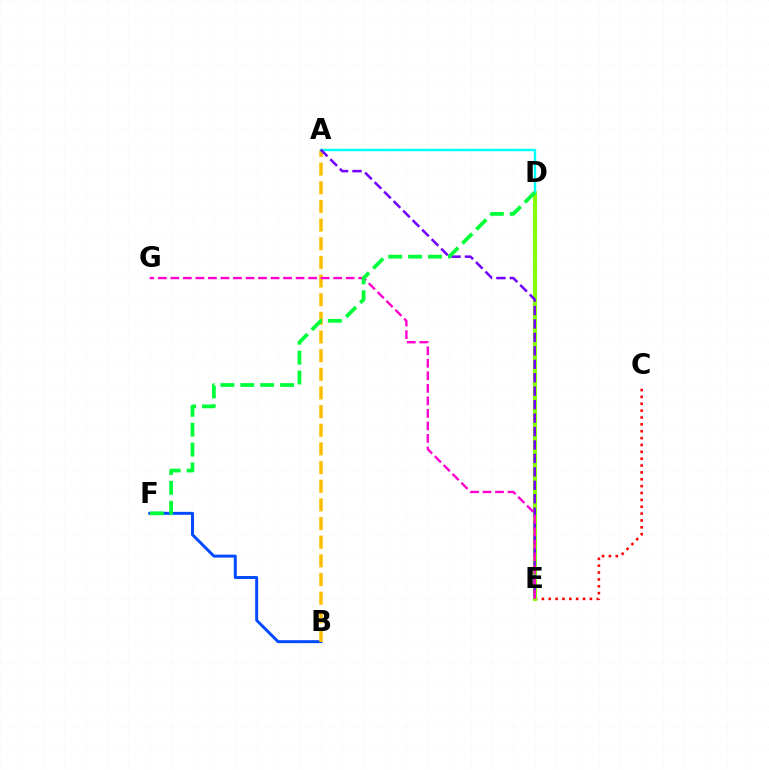{('C', 'E'): [{'color': '#ff0000', 'line_style': 'dotted', 'thickness': 1.86}], ('B', 'F'): [{'color': '#004bff', 'line_style': 'solid', 'thickness': 2.12}], ('D', 'E'): [{'color': '#84ff00', 'line_style': 'solid', 'thickness': 2.94}], ('A', 'B'): [{'color': '#ffbd00', 'line_style': 'dashed', 'thickness': 2.53}], ('A', 'D'): [{'color': '#00fff6', 'line_style': 'solid', 'thickness': 1.76}], ('A', 'E'): [{'color': '#7200ff', 'line_style': 'dashed', 'thickness': 1.83}], ('E', 'G'): [{'color': '#ff00cf', 'line_style': 'dashed', 'thickness': 1.7}], ('D', 'F'): [{'color': '#00ff39', 'line_style': 'dashed', 'thickness': 2.7}]}